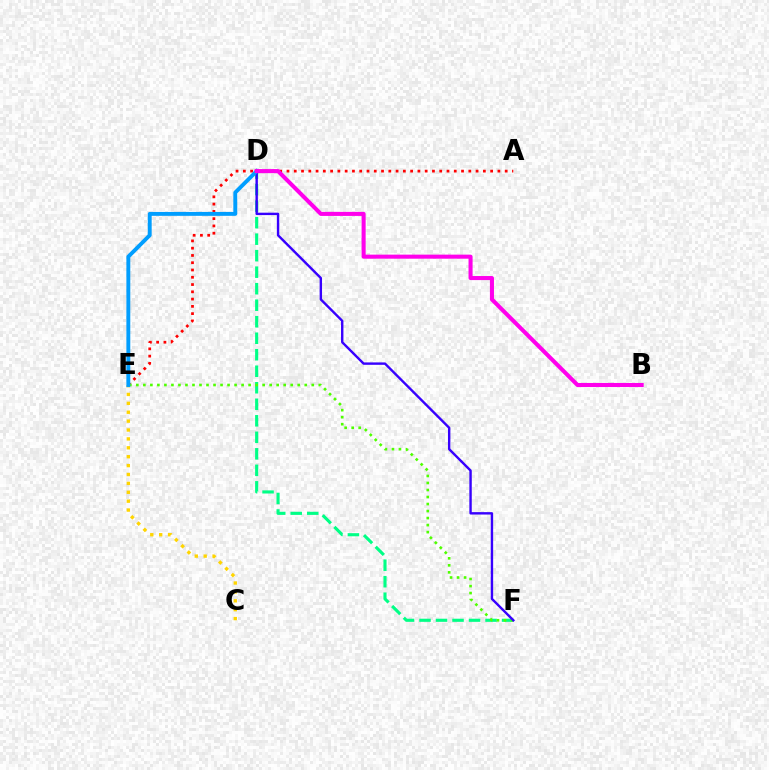{('D', 'F'): [{'color': '#00ff86', 'line_style': 'dashed', 'thickness': 2.24}, {'color': '#3700ff', 'line_style': 'solid', 'thickness': 1.73}], ('A', 'E'): [{'color': '#ff0000', 'line_style': 'dotted', 'thickness': 1.98}], ('E', 'F'): [{'color': '#4fff00', 'line_style': 'dotted', 'thickness': 1.91}], ('C', 'E'): [{'color': '#ffd500', 'line_style': 'dotted', 'thickness': 2.42}], ('D', 'E'): [{'color': '#009eff', 'line_style': 'solid', 'thickness': 2.81}], ('B', 'D'): [{'color': '#ff00ed', 'line_style': 'solid', 'thickness': 2.92}]}